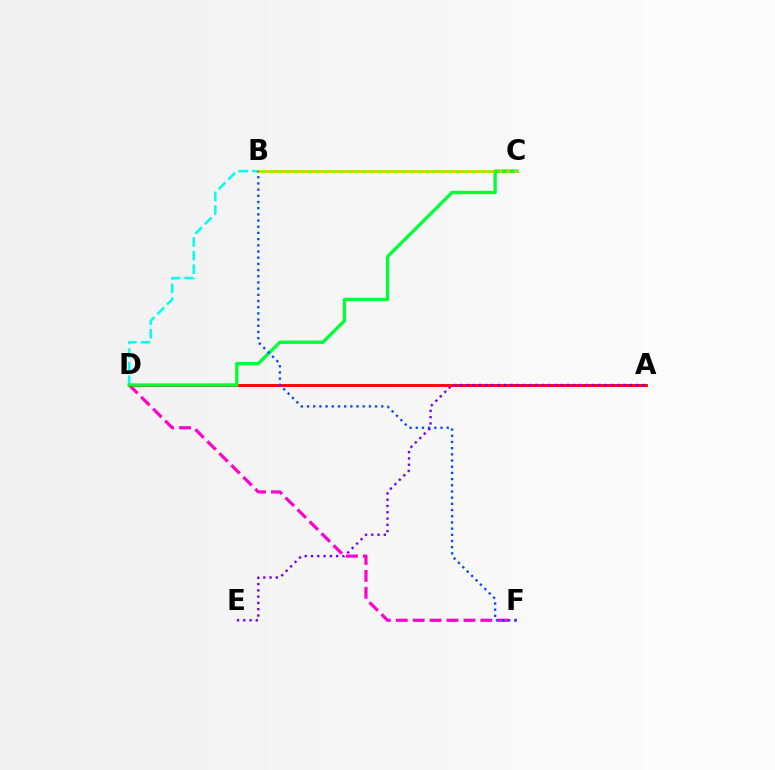{('D', 'F'): [{'color': '#ff00cf', 'line_style': 'dashed', 'thickness': 2.3}], ('B', 'C'): [{'color': '#84ff00', 'line_style': 'solid', 'thickness': 2.12}, {'color': '#ffbd00', 'line_style': 'dotted', 'thickness': 2.11}], ('A', 'D'): [{'color': '#ff0000', 'line_style': 'solid', 'thickness': 2.06}], ('B', 'D'): [{'color': '#00fff6', 'line_style': 'dashed', 'thickness': 1.85}], ('C', 'D'): [{'color': '#00ff39', 'line_style': 'solid', 'thickness': 2.41}], ('B', 'F'): [{'color': '#004bff', 'line_style': 'dotted', 'thickness': 1.68}], ('A', 'E'): [{'color': '#7200ff', 'line_style': 'dotted', 'thickness': 1.71}]}